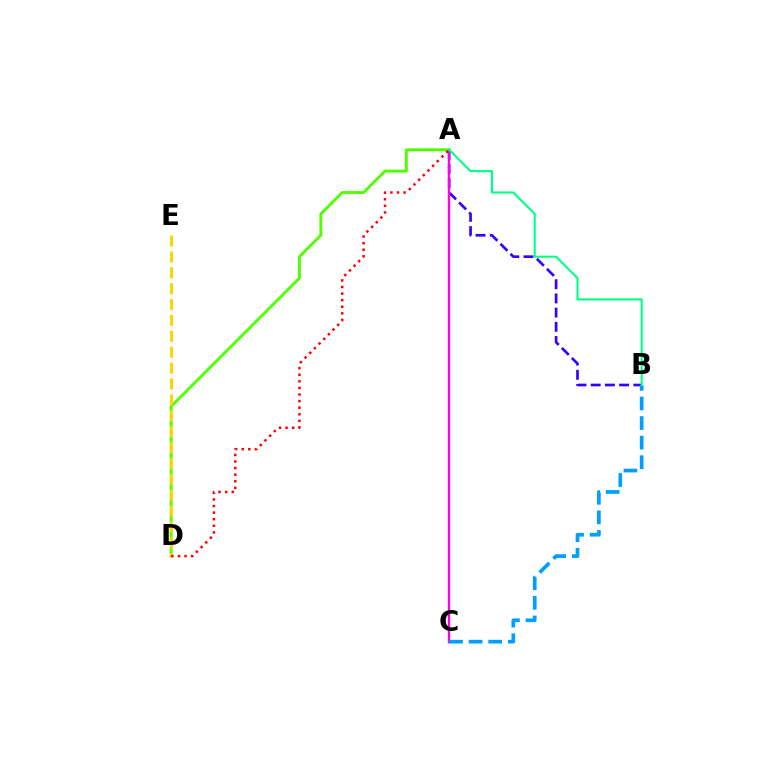{('A', 'B'): [{'color': '#3700ff', 'line_style': 'dashed', 'thickness': 1.93}, {'color': '#00ff86', 'line_style': 'solid', 'thickness': 1.5}], ('A', 'C'): [{'color': '#ff00ed', 'line_style': 'solid', 'thickness': 1.69}], ('A', 'D'): [{'color': '#4fff00', 'line_style': 'solid', 'thickness': 2.06}, {'color': '#ff0000', 'line_style': 'dotted', 'thickness': 1.79}], ('D', 'E'): [{'color': '#ffd500', 'line_style': 'dashed', 'thickness': 2.16}], ('B', 'C'): [{'color': '#009eff', 'line_style': 'dashed', 'thickness': 2.66}]}